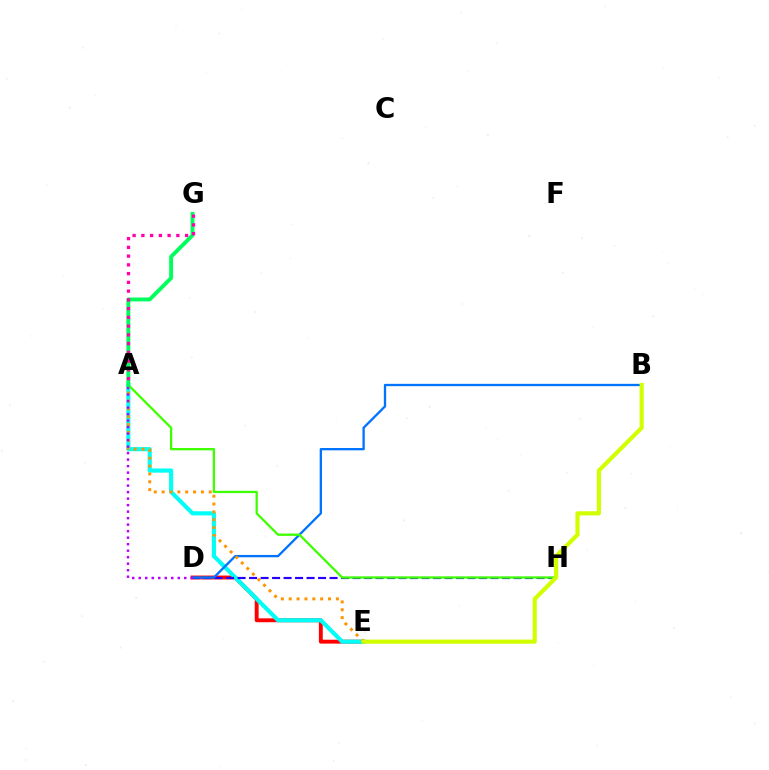{('D', 'E'): [{'color': '#ff0000', 'line_style': 'solid', 'thickness': 2.8}], ('A', 'E'): [{'color': '#00fff6', 'line_style': 'solid', 'thickness': 2.98}, {'color': '#ff9400', 'line_style': 'dotted', 'thickness': 2.14}], ('D', 'H'): [{'color': '#2500ff', 'line_style': 'dashed', 'thickness': 1.56}], ('B', 'D'): [{'color': '#0074ff', 'line_style': 'solid', 'thickness': 1.67}], ('A', 'H'): [{'color': '#3dff00', 'line_style': 'solid', 'thickness': 1.64}], ('B', 'E'): [{'color': '#d1ff00', 'line_style': 'solid', 'thickness': 2.99}], ('A', 'D'): [{'color': '#b900ff', 'line_style': 'dotted', 'thickness': 1.77}], ('A', 'G'): [{'color': '#00ff5c', 'line_style': 'solid', 'thickness': 2.81}, {'color': '#ff00ac', 'line_style': 'dotted', 'thickness': 2.38}]}